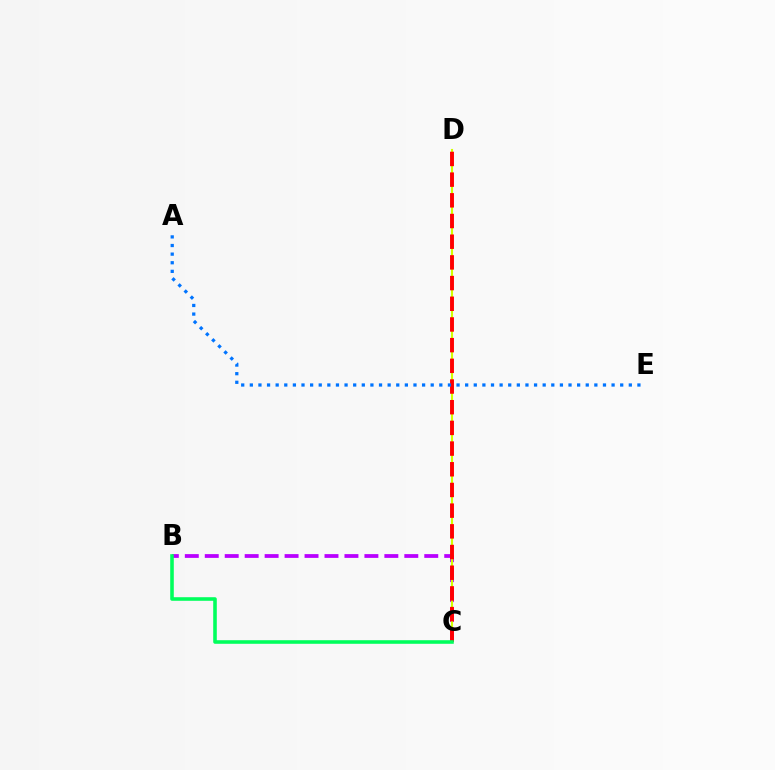{('B', 'C'): [{'color': '#b900ff', 'line_style': 'dashed', 'thickness': 2.71}, {'color': '#00ff5c', 'line_style': 'solid', 'thickness': 2.58}], ('C', 'D'): [{'color': '#d1ff00', 'line_style': 'solid', 'thickness': 1.52}, {'color': '#ff0000', 'line_style': 'dashed', 'thickness': 2.81}], ('A', 'E'): [{'color': '#0074ff', 'line_style': 'dotted', 'thickness': 2.34}]}